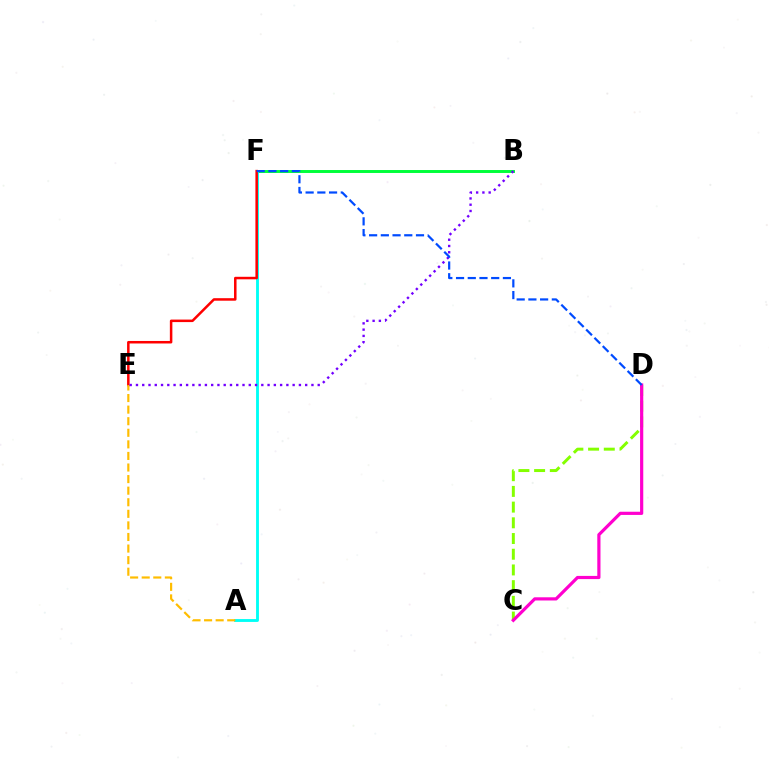{('C', 'D'): [{'color': '#84ff00', 'line_style': 'dashed', 'thickness': 2.13}, {'color': '#ff00cf', 'line_style': 'solid', 'thickness': 2.3}], ('B', 'F'): [{'color': '#00ff39', 'line_style': 'solid', 'thickness': 2.12}], ('A', 'F'): [{'color': '#00fff6', 'line_style': 'solid', 'thickness': 2.06}], ('E', 'F'): [{'color': '#ff0000', 'line_style': 'solid', 'thickness': 1.81}], ('A', 'E'): [{'color': '#ffbd00', 'line_style': 'dashed', 'thickness': 1.57}], ('B', 'E'): [{'color': '#7200ff', 'line_style': 'dotted', 'thickness': 1.7}], ('D', 'F'): [{'color': '#004bff', 'line_style': 'dashed', 'thickness': 1.59}]}